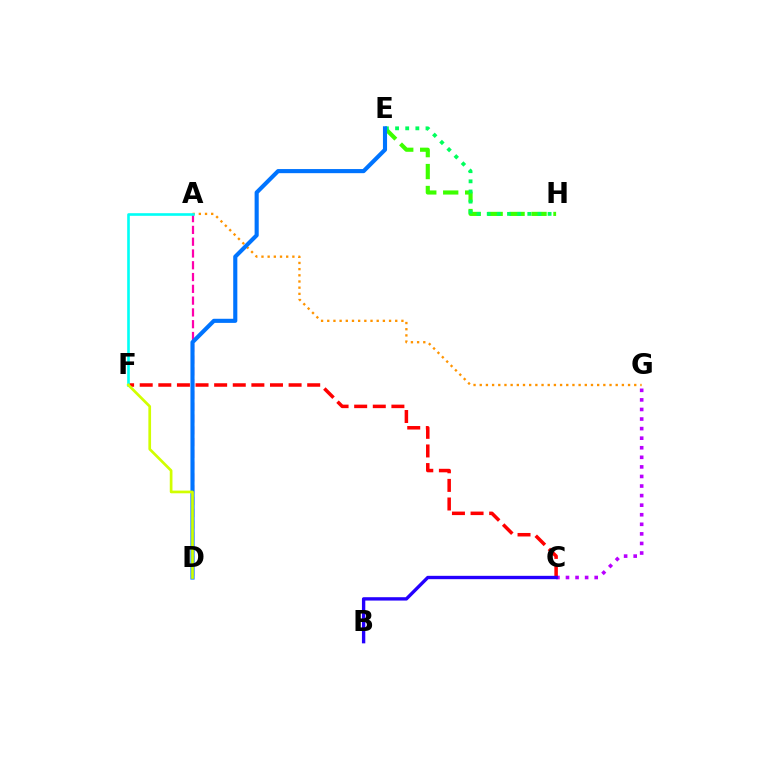{('A', 'D'): [{'color': '#ff00ac', 'line_style': 'dashed', 'thickness': 1.6}], ('C', 'G'): [{'color': '#b900ff', 'line_style': 'dotted', 'thickness': 2.6}], ('A', 'G'): [{'color': '#ff9400', 'line_style': 'dotted', 'thickness': 1.68}], ('E', 'H'): [{'color': '#3dff00', 'line_style': 'dashed', 'thickness': 2.98}, {'color': '#00ff5c', 'line_style': 'dotted', 'thickness': 2.76}], ('C', 'F'): [{'color': '#ff0000', 'line_style': 'dashed', 'thickness': 2.53}], ('B', 'C'): [{'color': '#2500ff', 'line_style': 'solid', 'thickness': 2.42}], ('D', 'E'): [{'color': '#0074ff', 'line_style': 'solid', 'thickness': 2.96}], ('A', 'F'): [{'color': '#00fff6', 'line_style': 'solid', 'thickness': 1.89}], ('D', 'F'): [{'color': '#d1ff00', 'line_style': 'solid', 'thickness': 1.94}]}